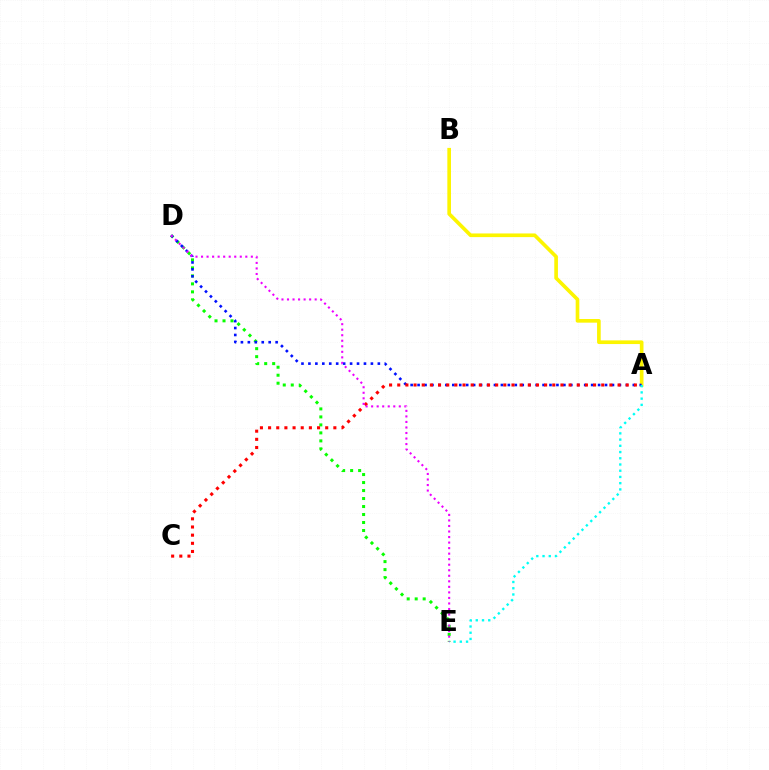{('A', 'B'): [{'color': '#fcf500', 'line_style': 'solid', 'thickness': 2.63}], ('D', 'E'): [{'color': '#08ff00', 'line_style': 'dotted', 'thickness': 2.17}, {'color': '#ee00ff', 'line_style': 'dotted', 'thickness': 1.5}], ('A', 'D'): [{'color': '#0010ff', 'line_style': 'dotted', 'thickness': 1.89}], ('A', 'E'): [{'color': '#00fff6', 'line_style': 'dotted', 'thickness': 1.69}], ('A', 'C'): [{'color': '#ff0000', 'line_style': 'dotted', 'thickness': 2.22}]}